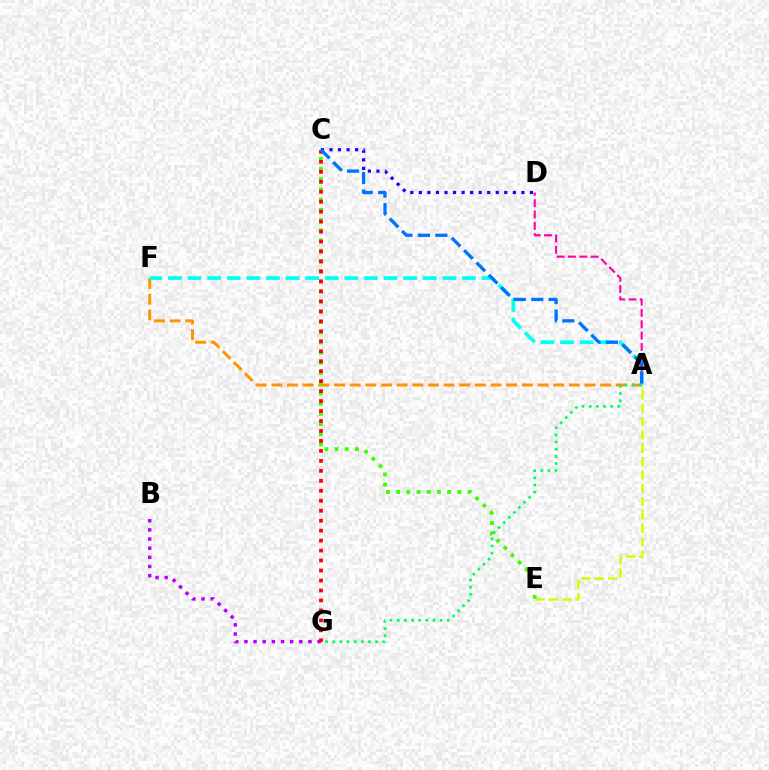{('A', 'E'): [{'color': '#d1ff00', 'line_style': 'dashed', 'thickness': 1.81}], ('A', 'D'): [{'color': '#ff00ac', 'line_style': 'dashed', 'thickness': 1.54}], ('A', 'F'): [{'color': '#ff9400', 'line_style': 'dashed', 'thickness': 2.13}, {'color': '#00fff6', 'line_style': 'dashed', 'thickness': 2.66}], ('B', 'G'): [{'color': '#b900ff', 'line_style': 'dotted', 'thickness': 2.48}], ('C', 'E'): [{'color': '#3dff00', 'line_style': 'dotted', 'thickness': 2.77}], ('C', 'G'): [{'color': '#ff0000', 'line_style': 'dotted', 'thickness': 2.71}], ('C', 'D'): [{'color': '#2500ff', 'line_style': 'dotted', 'thickness': 2.32}], ('A', 'G'): [{'color': '#00ff5c', 'line_style': 'dotted', 'thickness': 1.94}], ('A', 'C'): [{'color': '#0074ff', 'line_style': 'dashed', 'thickness': 2.38}]}